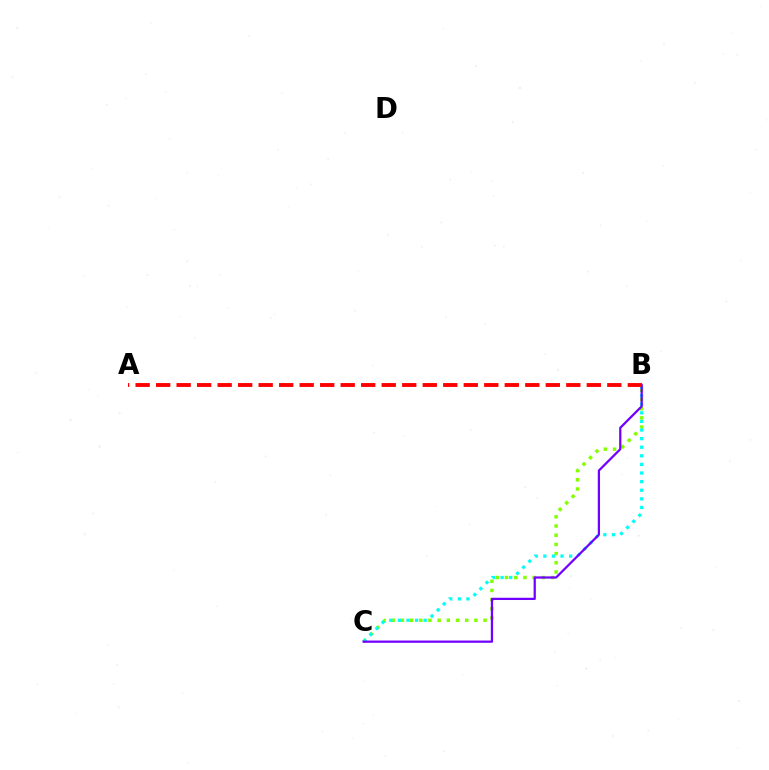{('B', 'C'): [{'color': '#84ff00', 'line_style': 'dotted', 'thickness': 2.5}, {'color': '#00fff6', 'line_style': 'dotted', 'thickness': 2.34}, {'color': '#7200ff', 'line_style': 'solid', 'thickness': 1.62}], ('A', 'B'): [{'color': '#ff0000', 'line_style': 'dashed', 'thickness': 2.79}]}